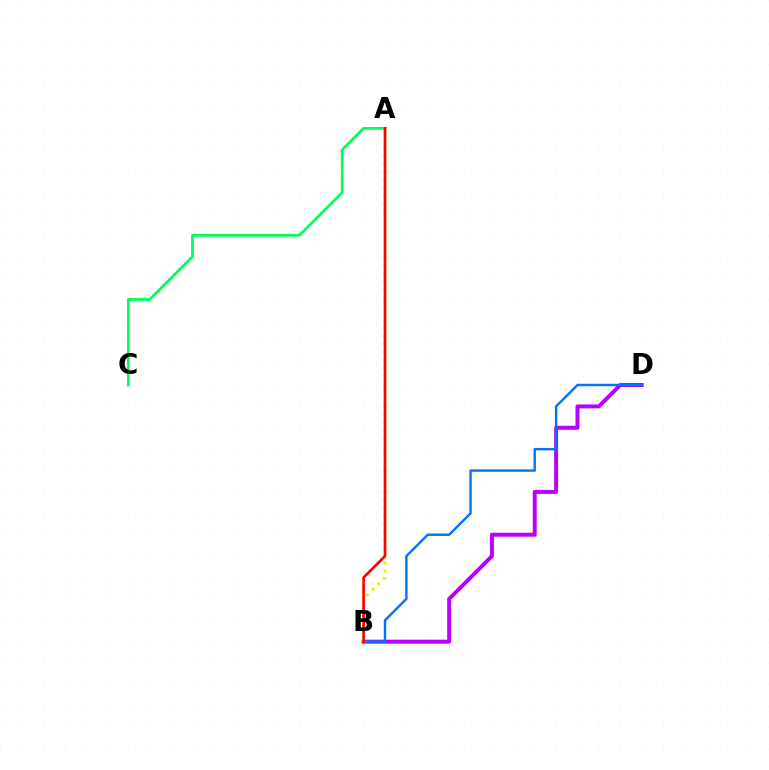{('B', 'D'): [{'color': '#b900ff', 'line_style': 'solid', 'thickness': 2.86}, {'color': '#0074ff', 'line_style': 'solid', 'thickness': 1.74}], ('A', 'B'): [{'color': '#d1ff00', 'line_style': 'dotted', 'thickness': 2.12}, {'color': '#ff0000', 'line_style': 'solid', 'thickness': 1.91}], ('A', 'C'): [{'color': '#00ff5c', 'line_style': 'solid', 'thickness': 1.99}]}